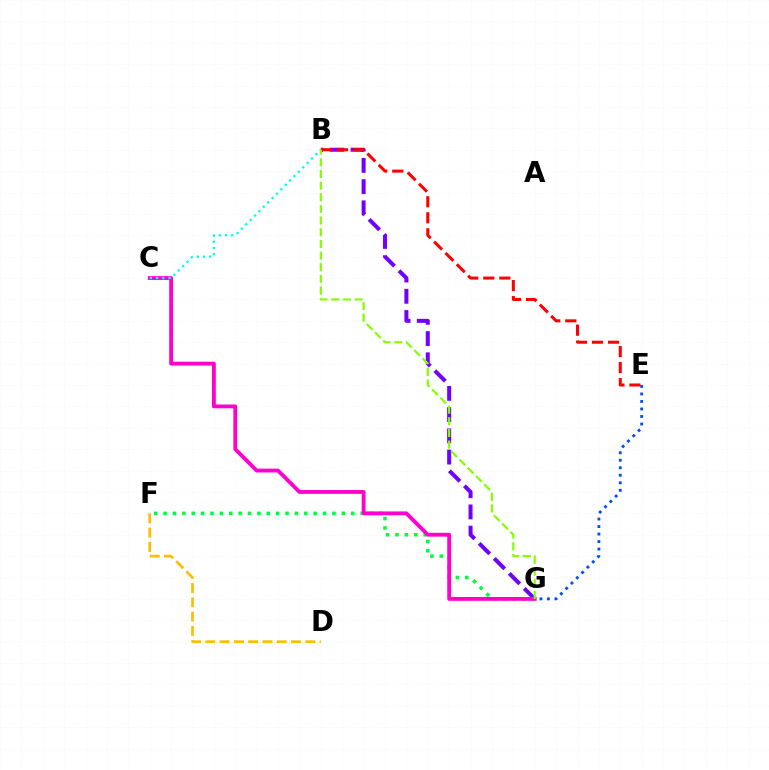{('E', 'G'): [{'color': '#004bff', 'line_style': 'dotted', 'thickness': 2.04}], ('B', 'G'): [{'color': '#7200ff', 'line_style': 'dashed', 'thickness': 2.88}, {'color': '#84ff00', 'line_style': 'dashed', 'thickness': 1.58}], ('B', 'E'): [{'color': '#ff0000', 'line_style': 'dashed', 'thickness': 2.18}], ('F', 'G'): [{'color': '#00ff39', 'line_style': 'dotted', 'thickness': 2.55}], ('C', 'G'): [{'color': '#ff00cf', 'line_style': 'solid', 'thickness': 2.76}], ('B', 'C'): [{'color': '#00fff6', 'line_style': 'dotted', 'thickness': 1.68}], ('D', 'F'): [{'color': '#ffbd00', 'line_style': 'dashed', 'thickness': 1.94}]}